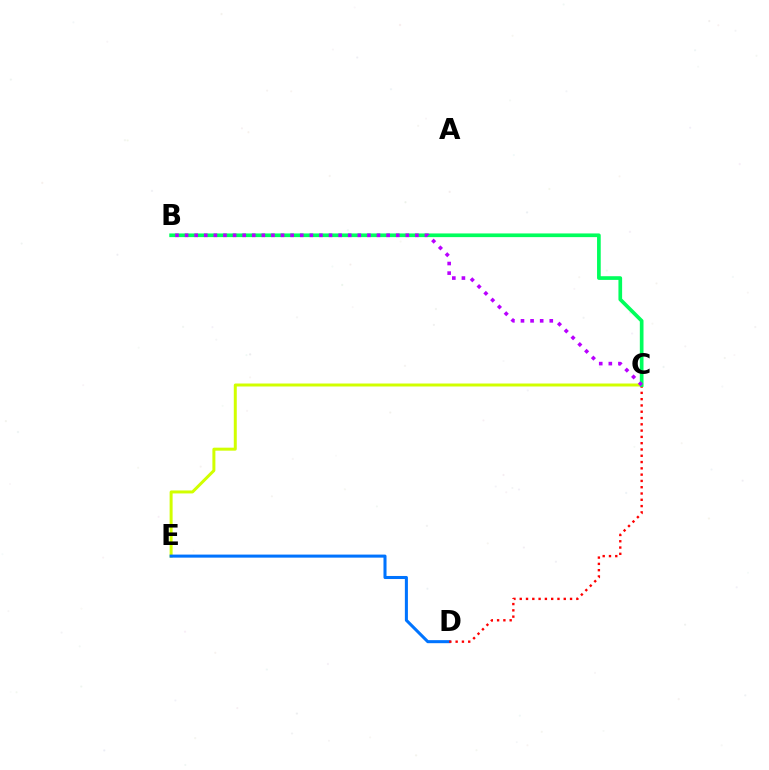{('C', 'E'): [{'color': '#d1ff00', 'line_style': 'solid', 'thickness': 2.15}], ('D', 'E'): [{'color': '#0074ff', 'line_style': 'solid', 'thickness': 2.19}], ('C', 'D'): [{'color': '#ff0000', 'line_style': 'dotted', 'thickness': 1.71}], ('B', 'C'): [{'color': '#00ff5c', 'line_style': 'solid', 'thickness': 2.65}, {'color': '#b900ff', 'line_style': 'dotted', 'thickness': 2.61}]}